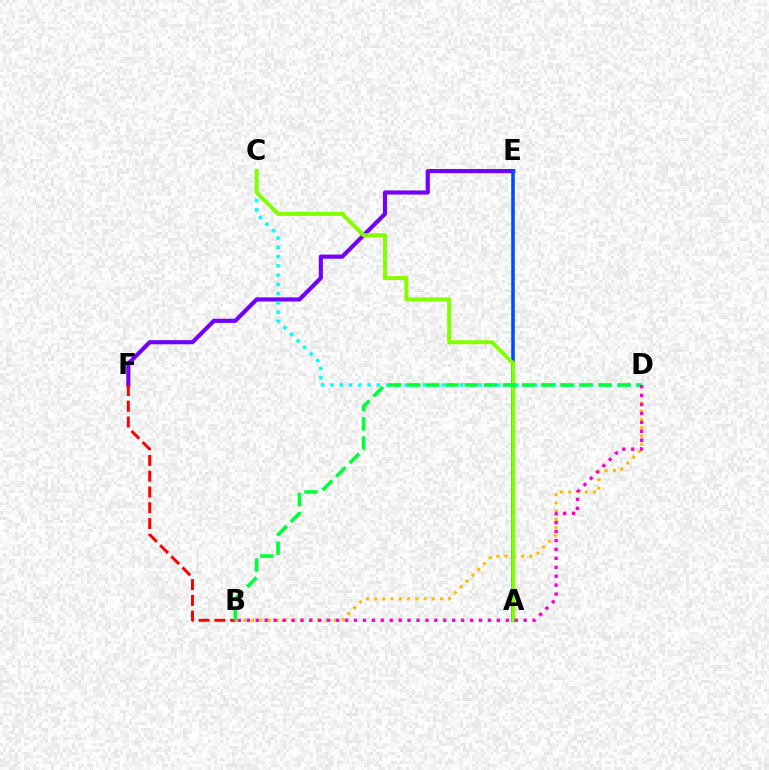{('E', 'F'): [{'color': '#7200ff', 'line_style': 'solid', 'thickness': 2.98}], ('C', 'D'): [{'color': '#00fff6', 'line_style': 'dotted', 'thickness': 2.52}], ('A', 'E'): [{'color': '#004bff', 'line_style': 'solid', 'thickness': 2.56}], ('B', 'D'): [{'color': '#ffbd00', 'line_style': 'dotted', 'thickness': 2.24}, {'color': '#00ff39', 'line_style': 'dashed', 'thickness': 2.6}, {'color': '#ff00cf', 'line_style': 'dotted', 'thickness': 2.43}], ('A', 'C'): [{'color': '#84ff00', 'line_style': 'solid', 'thickness': 2.89}], ('B', 'F'): [{'color': '#ff0000', 'line_style': 'dashed', 'thickness': 2.14}]}